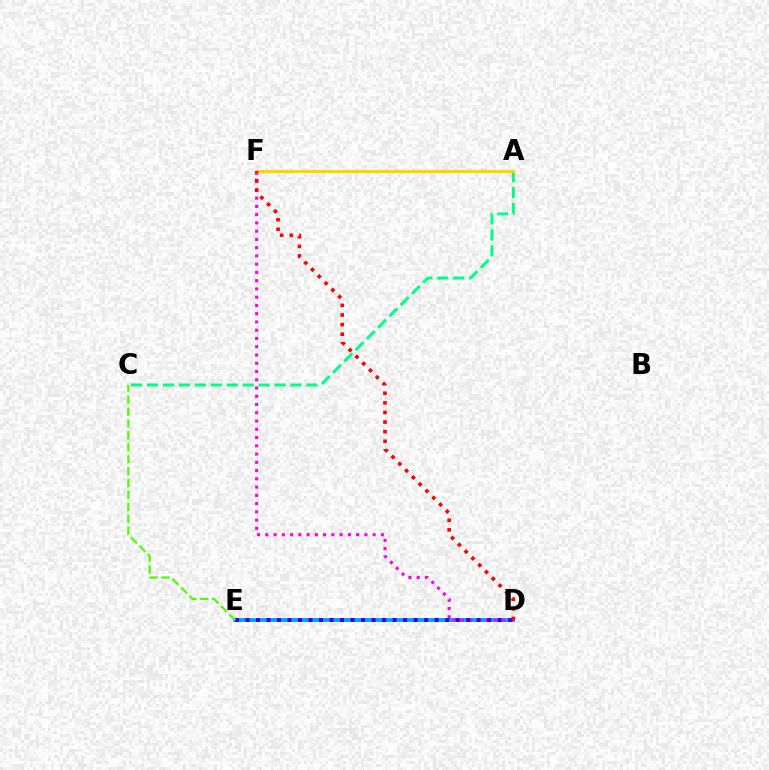{('D', 'E'): [{'color': '#009eff', 'line_style': 'solid', 'thickness': 2.77}, {'color': '#3700ff', 'line_style': 'dotted', 'thickness': 2.85}], ('A', 'C'): [{'color': '#00ff86', 'line_style': 'dashed', 'thickness': 2.16}], ('D', 'F'): [{'color': '#ff00ed', 'line_style': 'dotted', 'thickness': 2.24}, {'color': '#ff0000', 'line_style': 'dotted', 'thickness': 2.61}], ('A', 'F'): [{'color': '#ffd500', 'line_style': 'solid', 'thickness': 2.25}], ('C', 'E'): [{'color': '#4fff00', 'line_style': 'dashed', 'thickness': 1.62}]}